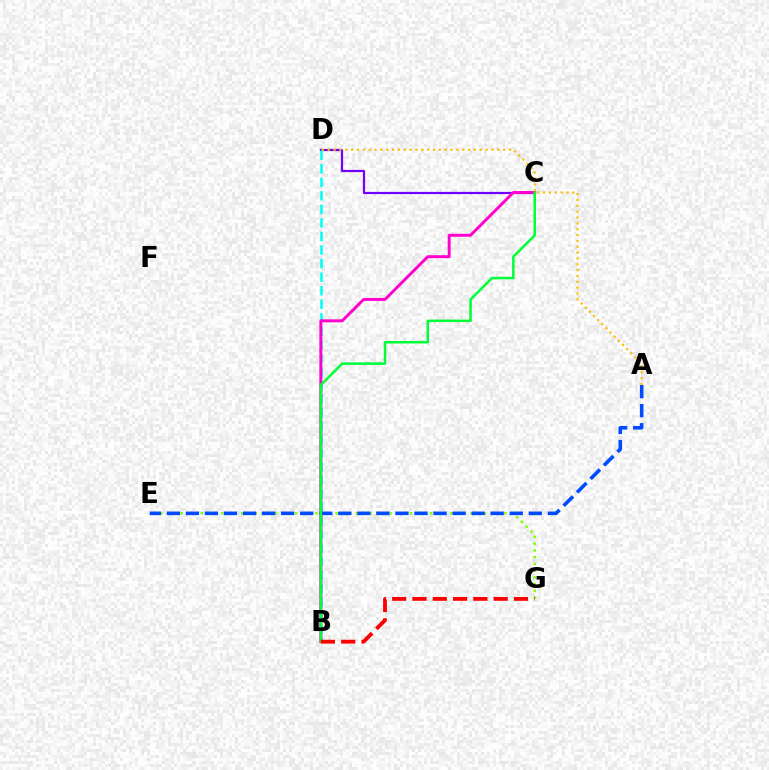{('C', 'D'): [{'color': '#7200ff', 'line_style': 'solid', 'thickness': 1.59}], ('B', 'D'): [{'color': '#00fff6', 'line_style': 'dashed', 'thickness': 1.84}], ('E', 'G'): [{'color': '#84ff00', 'line_style': 'dotted', 'thickness': 1.83}], ('A', 'D'): [{'color': '#ffbd00', 'line_style': 'dotted', 'thickness': 1.59}], ('A', 'E'): [{'color': '#004bff', 'line_style': 'dashed', 'thickness': 2.59}], ('B', 'C'): [{'color': '#ff00cf', 'line_style': 'solid', 'thickness': 2.12}, {'color': '#00ff39', 'line_style': 'solid', 'thickness': 1.81}], ('B', 'G'): [{'color': '#ff0000', 'line_style': 'dashed', 'thickness': 2.76}]}